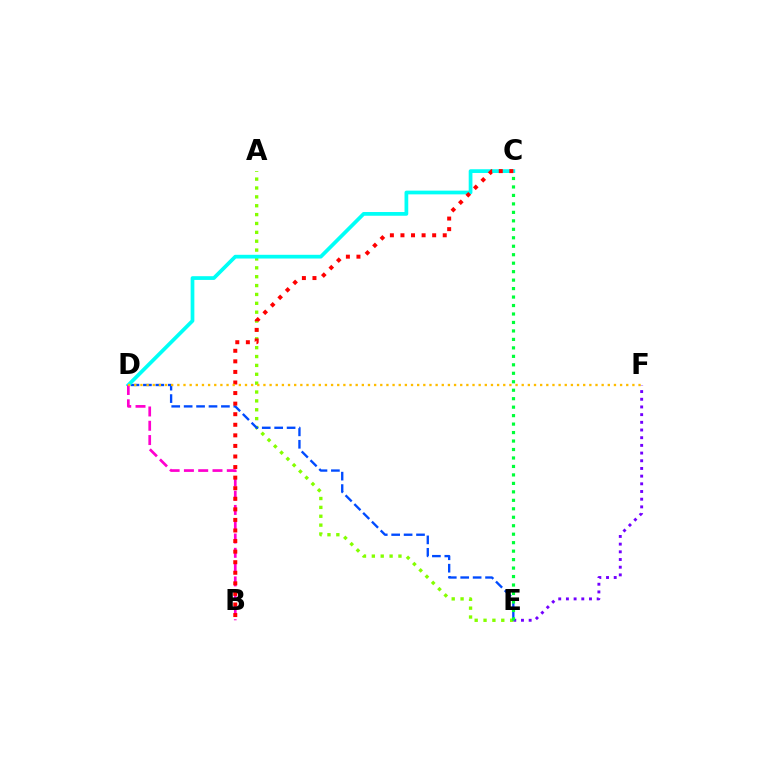{('E', 'F'): [{'color': '#7200ff', 'line_style': 'dotted', 'thickness': 2.09}], ('A', 'E'): [{'color': '#84ff00', 'line_style': 'dotted', 'thickness': 2.41}], ('D', 'E'): [{'color': '#004bff', 'line_style': 'dashed', 'thickness': 1.69}], ('C', 'E'): [{'color': '#00ff39', 'line_style': 'dotted', 'thickness': 2.3}], ('C', 'D'): [{'color': '#00fff6', 'line_style': 'solid', 'thickness': 2.69}], ('B', 'D'): [{'color': '#ff00cf', 'line_style': 'dashed', 'thickness': 1.94}], ('B', 'C'): [{'color': '#ff0000', 'line_style': 'dotted', 'thickness': 2.87}], ('D', 'F'): [{'color': '#ffbd00', 'line_style': 'dotted', 'thickness': 1.67}]}